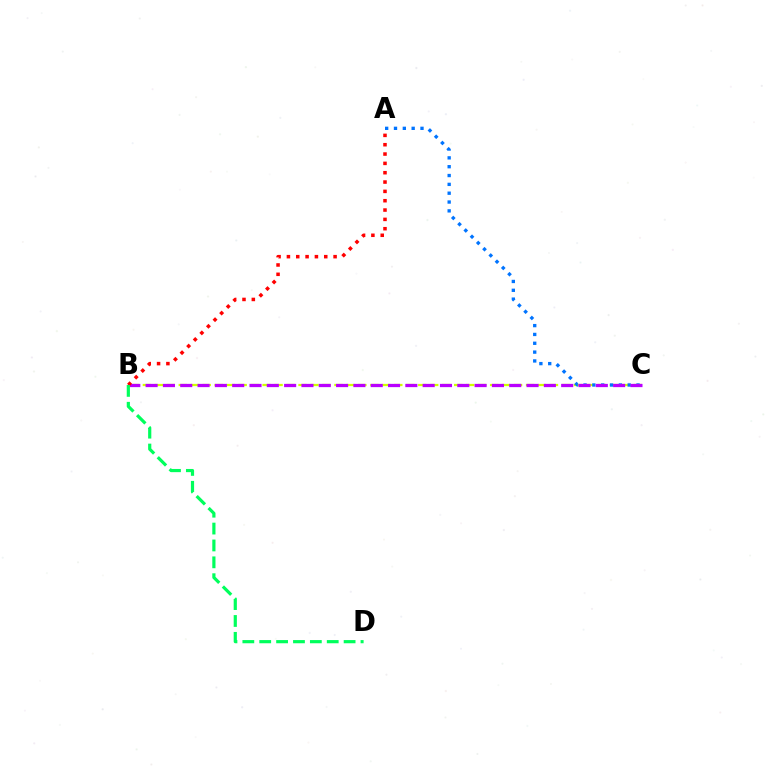{('B', 'C'): [{'color': '#d1ff00', 'line_style': 'dashed', 'thickness': 1.63}, {'color': '#b900ff', 'line_style': 'dashed', 'thickness': 2.35}], ('A', 'C'): [{'color': '#0074ff', 'line_style': 'dotted', 'thickness': 2.4}], ('A', 'B'): [{'color': '#ff0000', 'line_style': 'dotted', 'thickness': 2.54}], ('B', 'D'): [{'color': '#00ff5c', 'line_style': 'dashed', 'thickness': 2.29}]}